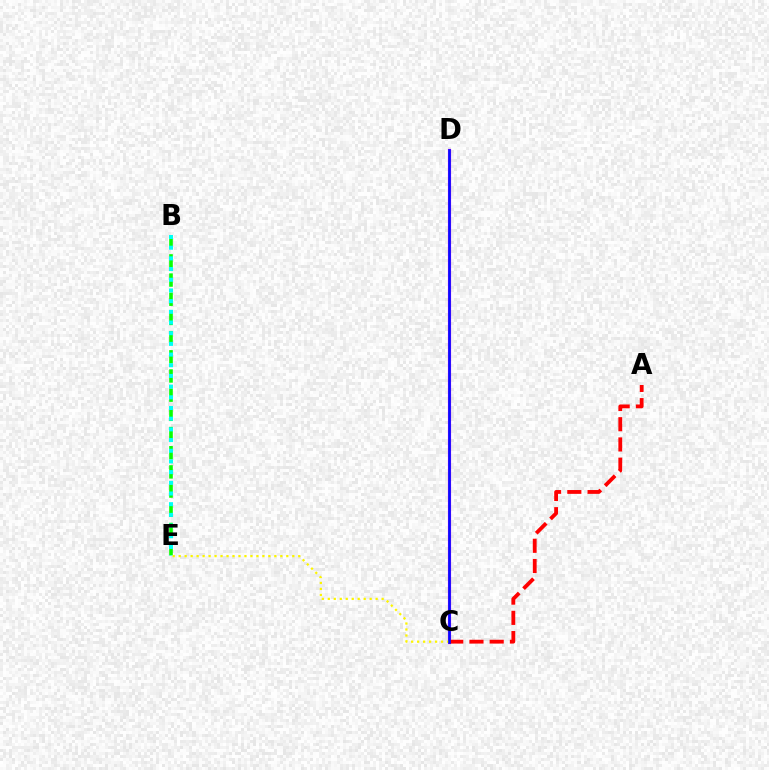{('B', 'E'): [{'color': '#08ff00', 'line_style': 'dashed', 'thickness': 2.61}, {'color': '#00fff6', 'line_style': 'dotted', 'thickness': 2.9}], ('C', 'D'): [{'color': '#ee00ff', 'line_style': 'solid', 'thickness': 2.28}, {'color': '#0010ff', 'line_style': 'solid', 'thickness': 1.89}], ('A', 'C'): [{'color': '#ff0000', 'line_style': 'dashed', 'thickness': 2.75}], ('C', 'E'): [{'color': '#fcf500', 'line_style': 'dotted', 'thickness': 1.62}]}